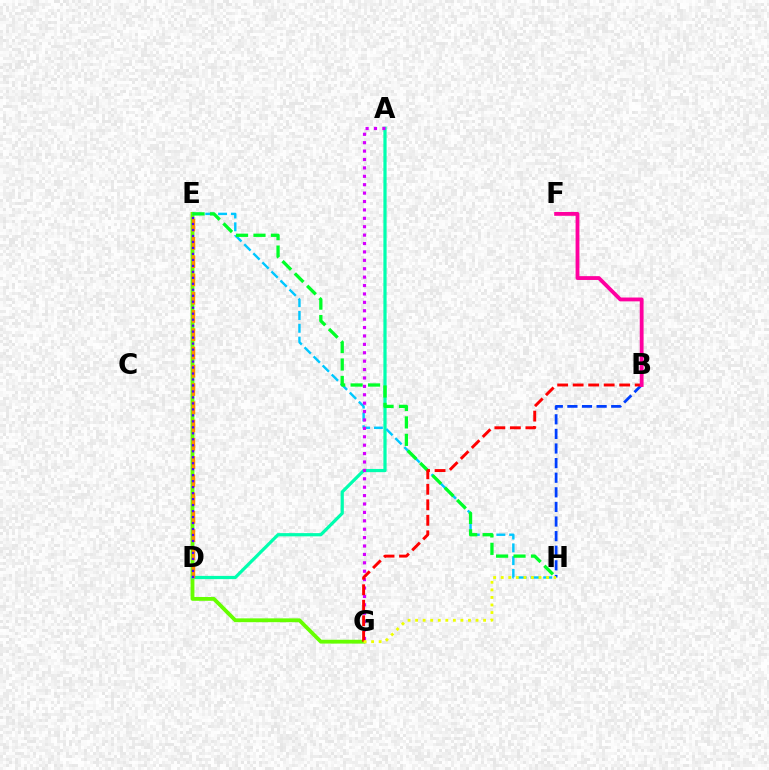{('B', 'H'): [{'color': '#003fff', 'line_style': 'dashed', 'thickness': 1.98}], ('E', 'G'): [{'color': '#66ff00', 'line_style': 'solid', 'thickness': 2.75}], ('A', 'D'): [{'color': '#00ffaf', 'line_style': 'solid', 'thickness': 2.32}], ('E', 'H'): [{'color': '#00c7ff', 'line_style': 'dashed', 'thickness': 1.74}, {'color': '#00ff27', 'line_style': 'dashed', 'thickness': 2.37}], ('A', 'G'): [{'color': '#d600ff', 'line_style': 'dotted', 'thickness': 2.28}], ('B', 'G'): [{'color': '#ff0000', 'line_style': 'dashed', 'thickness': 2.11}], ('G', 'H'): [{'color': '#eeff00', 'line_style': 'dotted', 'thickness': 2.05}], ('D', 'E'): [{'color': '#ff8800', 'line_style': 'dashed', 'thickness': 2.48}, {'color': '#4f00ff', 'line_style': 'dotted', 'thickness': 1.63}], ('B', 'F'): [{'color': '#ff00a0', 'line_style': 'solid', 'thickness': 2.76}]}